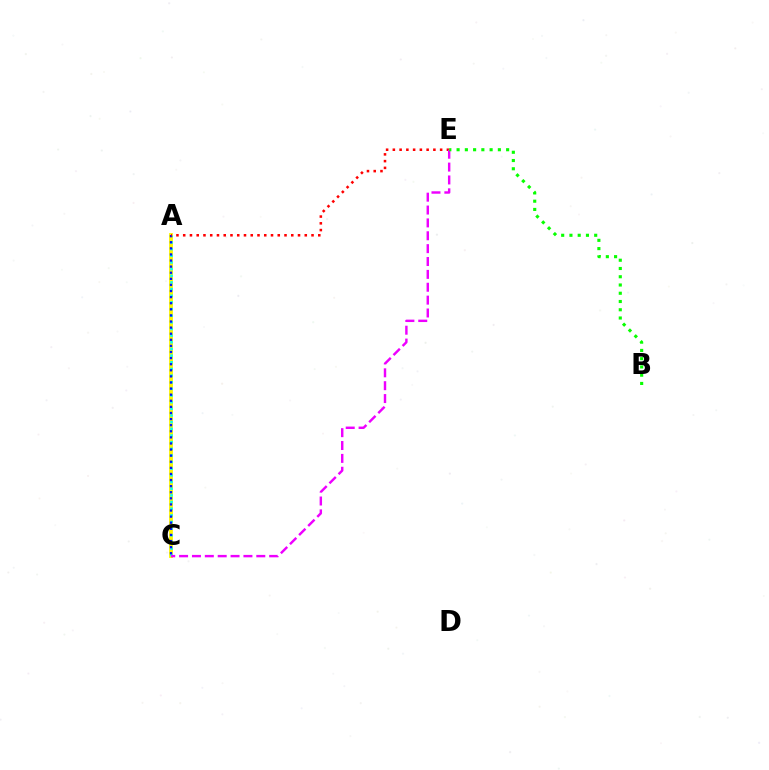{('A', 'C'): [{'color': '#fcf500', 'line_style': 'solid', 'thickness': 2.78}, {'color': '#00fff6', 'line_style': 'dotted', 'thickness': 1.81}, {'color': '#0010ff', 'line_style': 'dotted', 'thickness': 1.66}], ('A', 'E'): [{'color': '#ff0000', 'line_style': 'dotted', 'thickness': 1.83}], ('C', 'E'): [{'color': '#ee00ff', 'line_style': 'dashed', 'thickness': 1.75}], ('B', 'E'): [{'color': '#08ff00', 'line_style': 'dotted', 'thickness': 2.24}]}